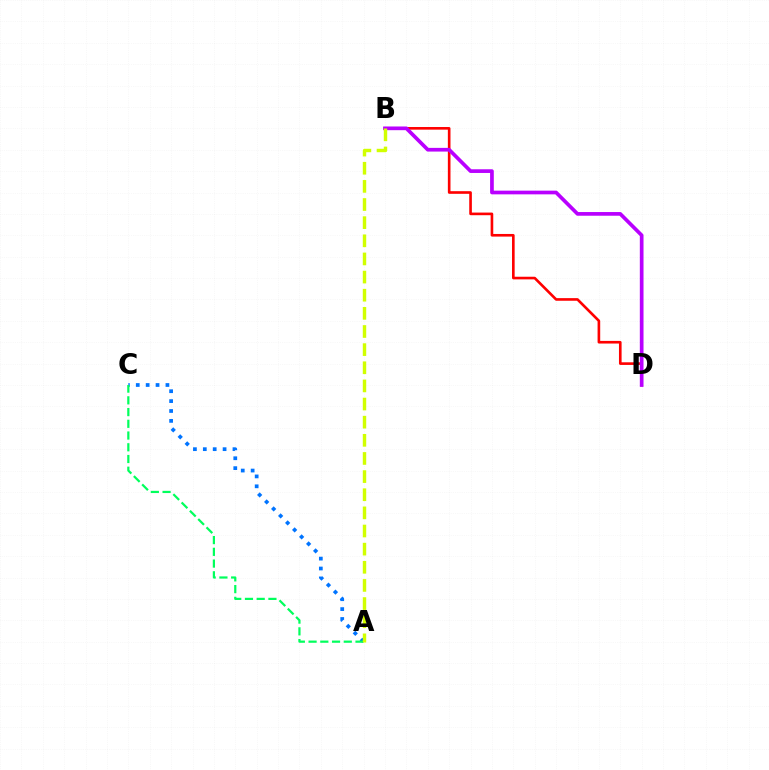{('B', 'D'): [{'color': '#ff0000', 'line_style': 'solid', 'thickness': 1.9}, {'color': '#b900ff', 'line_style': 'solid', 'thickness': 2.66}], ('A', 'C'): [{'color': '#0074ff', 'line_style': 'dotted', 'thickness': 2.69}, {'color': '#00ff5c', 'line_style': 'dashed', 'thickness': 1.59}], ('A', 'B'): [{'color': '#d1ff00', 'line_style': 'dashed', 'thickness': 2.46}]}